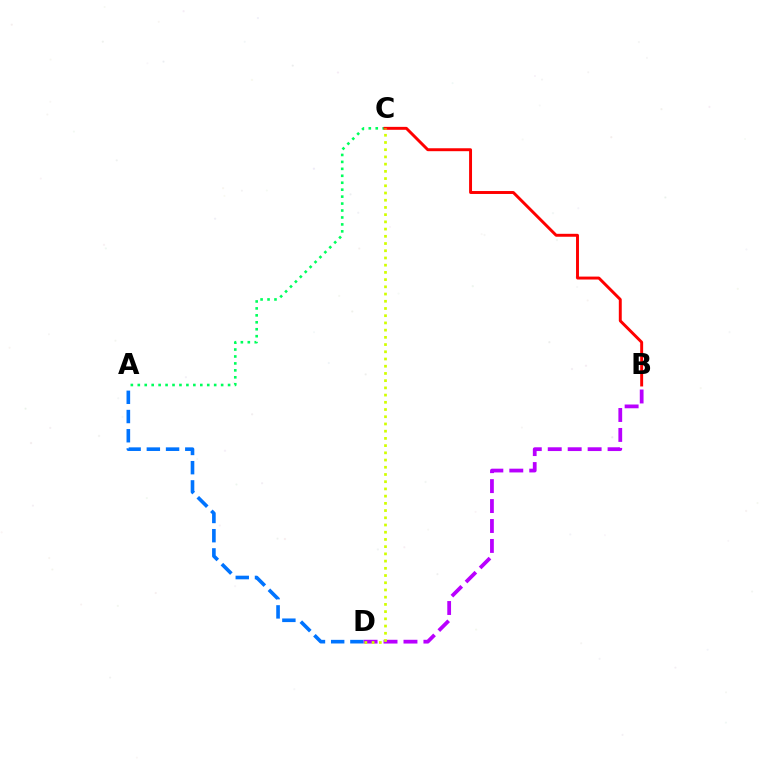{('A', 'D'): [{'color': '#0074ff', 'line_style': 'dashed', 'thickness': 2.61}], ('B', 'D'): [{'color': '#b900ff', 'line_style': 'dashed', 'thickness': 2.71}], ('A', 'C'): [{'color': '#00ff5c', 'line_style': 'dotted', 'thickness': 1.89}], ('B', 'C'): [{'color': '#ff0000', 'line_style': 'solid', 'thickness': 2.11}], ('C', 'D'): [{'color': '#d1ff00', 'line_style': 'dotted', 'thickness': 1.96}]}